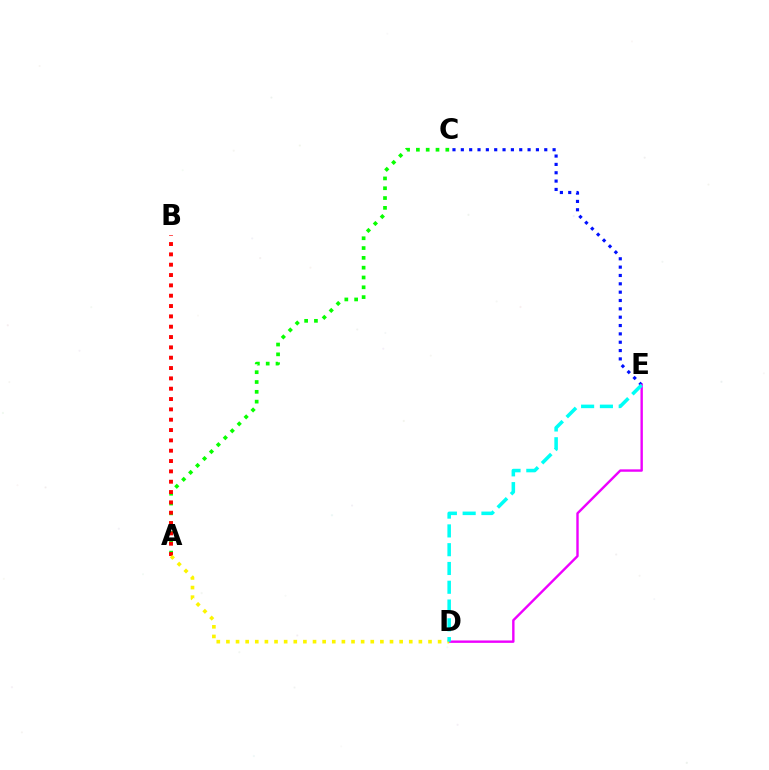{('C', 'E'): [{'color': '#0010ff', 'line_style': 'dotted', 'thickness': 2.27}], ('D', 'E'): [{'color': '#ee00ff', 'line_style': 'solid', 'thickness': 1.73}, {'color': '#00fff6', 'line_style': 'dashed', 'thickness': 2.55}], ('A', 'C'): [{'color': '#08ff00', 'line_style': 'dotted', 'thickness': 2.67}], ('A', 'B'): [{'color': '#ff0000', 'line_style': 'dotted', 'thickness': 2.81}], ('A', 'D'): [{'color': '#fcf500', 'line_style': 'dotted', 'thickness': 2.61}]}